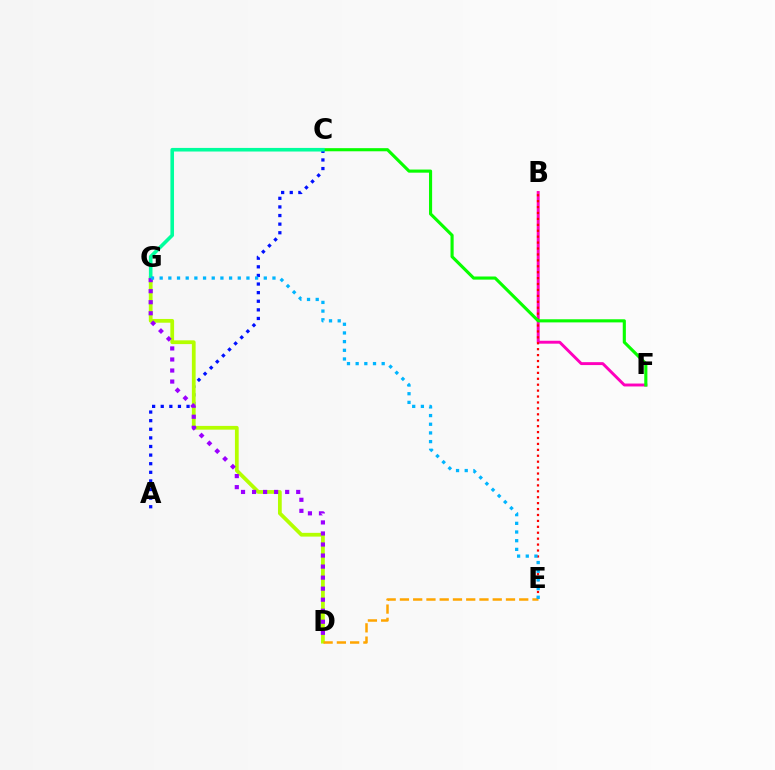{('B', 'F'): [{'color': '#ff00bd', 'line_style': 'solid', 'thickness': 2.1}], ('B', 'E'): [{'color': '#ff0000', 'line_style': 'dotted', 'thickness': 1.61}], ('C', 'F'): [{'color': '#08ff00', 'line_style': 'solid', 'thickness': 2.25}], ('A', 'C'): [{'color': '#0010ff', 'line_style': 'dotted', 'thickness': 2.34}], ('D', 'G'): [{'color': '#b3ff00', 'line_style': 'solid', 'thickness': 2.7}, {'color': '#9b00ff', 'line_style': 'dotted', 'thickness': 3.0}], ('C', 'G'): [{'color': '#00ff9d', 'line_style': 'solid', 'thickness': 2.59}], ('D', 'E'): [{'color': '#ffa500', 'line_style': 'dashed', 'thickness': 1.8}], ('E', 'G'): [{'color': '#00b5ff', 'line_style': 'dotted', 'thickness': 2.36}]}